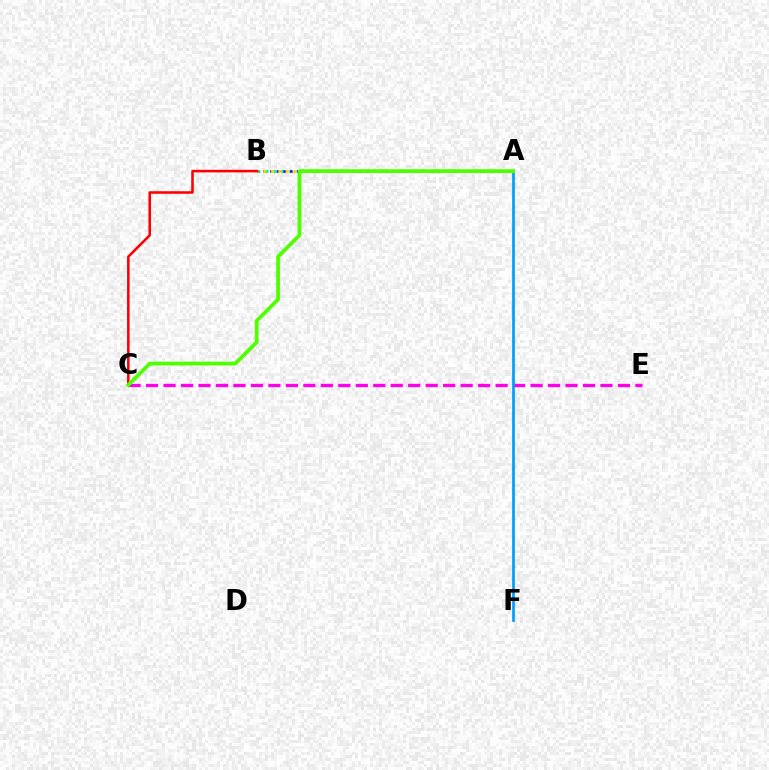{('A', 'B'): [{'color': '#00ff86', 'line_style': 'dotted', 'thickness': 2.16}, {'color': '#3700ff', 'line_style': 'dotted', 'thickness': 1.82}, {'color': '#ffd500', 'line_style': 'dotted', 'thickness': 2.04}], ('C', 'E'): [{'color': '#ff00ed', 'line_style': 'dashed', 'thickness': 2.37}], ('B', 'C'): [{'color': '#ff0000', 'line_style': 'solid', 'thickness': 1.85}], ('A', 'F'): [{'color': '#009eff', 'line_style': 'solid', 'thickness': 1.95}], ('A', 'C'): [{'color': '#4fff00', 'line_style': 'solid', 'thickness': 2.71}]}